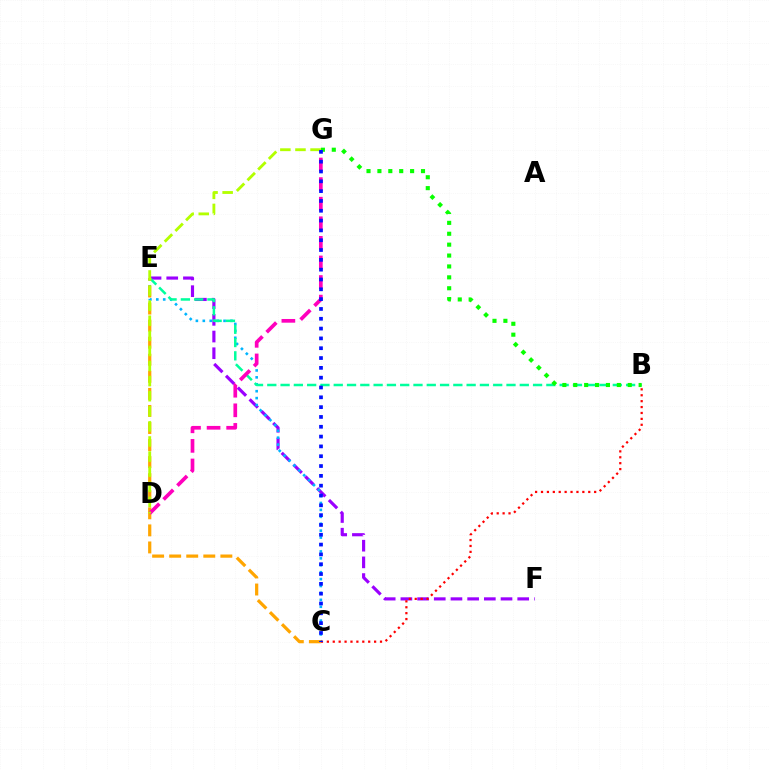{('E', 'F'): [{'color': '#9b00ff', 'line_style': 'dashed', 'thickness': 2.27}], ('C', 'E'): [{'color': '#00b5ff', 'line_style': 'dotted', 'thickness': 1.88}, {'color': '#ffa500', 'line_style': 'dashed', 'thickness': 2.32}], ('B', 'E'): [{'color': '#00ff9d', 'line_style': 'dashed', 'thickness': 1.81}], ('B', 'C'): [{'color': '#ff0000', 'line_style': 'dotted', 'thickness': 1.6}], ('D', 'G'): [{'color': '#ff00bd', 'line_style': 'dashed', 'thickness': 2.66}, {'color': '#b3ff00', 'line_style': 'dashed', 'thickness': 2.05}], ('B', 'G'): [{'color': '#08ff00', 'line_style': 'dotted', 'thickness': 2.96}], ('C', 'G'): [{'color': '#0010ff', 'line_style': 'dotted', 'thickness': 2.67}]}